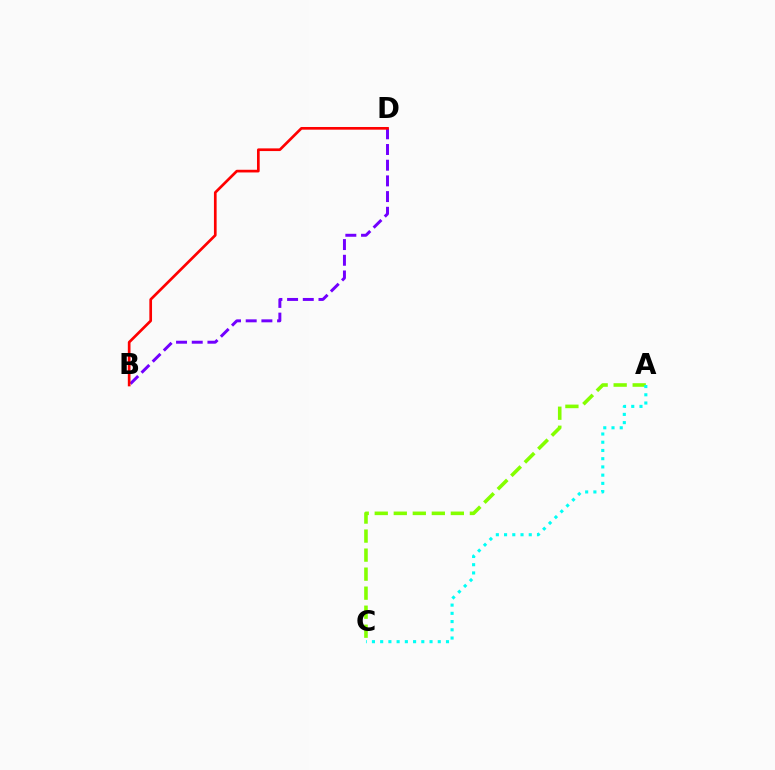{('B', 'D'): [{'color': '#7200ff', 'line_style': 'dashed', 'thickness': 2.13}, {'color': '#ff0000', 'line_style': 'solid', 'thickness': 1.93}], ('A', 'C'): [{'color': '#84ff00', 'line_style': 'dashed', 'thickness': 2.58}, {'color': '#00fff6', 'line_style': 'dotted', 'thickness': 2.24}]}